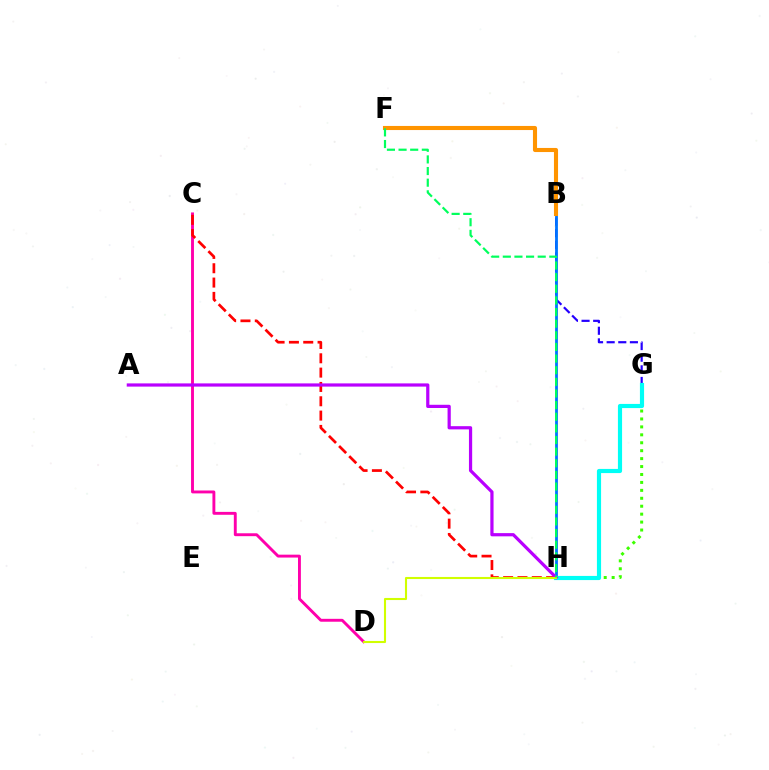{('G', 'H'): [{'color': '#3dff00', 'line_style': 'dotted', 'thickness': 2.16}, {'color': '#00fff6', 'line_style': 'solid', 'thickness': 2.99}], ('B', 'G'): [{'color': '#2500ff', 'line_style': 'dashed', 'thickness': 1.58}], ('C', 'D'): [{'color': '#ff00ac', 'line_style': 'solid', 'thickness': 2.09}], ('B', 'H'): [{'color': '#0074ff', 'line_style': 'solid', 'thickness': 2.01}], ('C', 'H'): [{'color': '#ff0000', 'line_style': 'dashed', 'thickness': 1.95}], ('A', 'H'): [{'color': '#b900ff', 'line_style': 'solid', 'thickness': 2.31}], ('D', 'H'): [{'color': '#d1ff00', 'line_style': 'solid', 'thickness': 1.51}], ('B', 'F'): [{'color': '#ff9400', 'line_style': 'solid', 'thickness': 2.95}], ('F', 'H'): [{'color': '#00ff5c', 'line_style': 'dashed', 'thickness': 1.58}]}